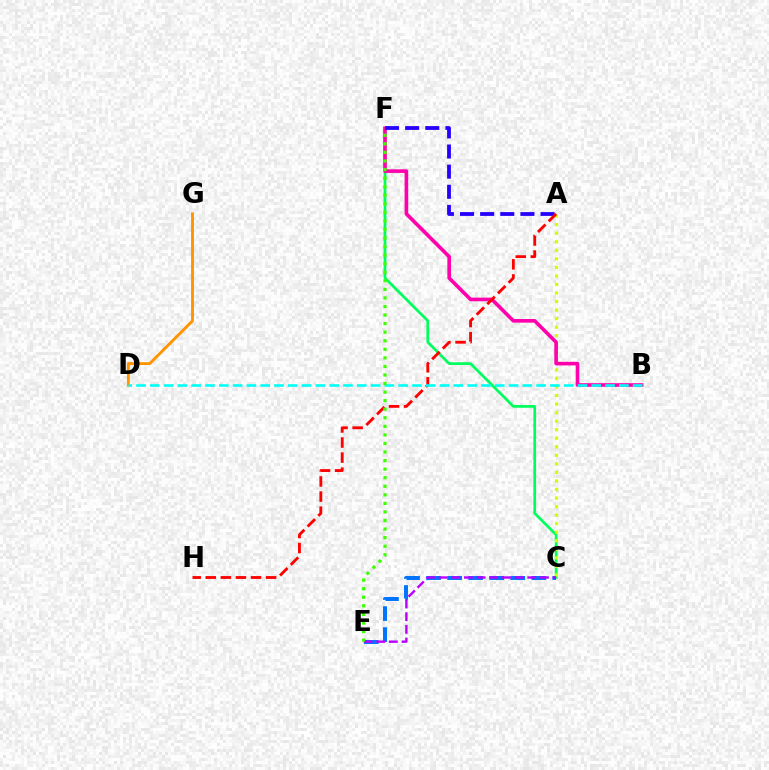{('C', 'F'): [{'color': '#00ff5c', 'line_style': 'solid', 'thickness': 1.96}], ('C', 'E'): [{'color': '#0074ff', 'line_style': 'dashed', 'thickness': 2.86}, {'color': '#b900ff', 'line_style': 'dashed', 'thickness': 1.72}], ('A', 'C'): [{'color': '#d1ff00', 'line_style': 'dotted', 'thickness': 2.32}], ('B', 'F'): [{'color': '#ff00ac', 'line_style': 'solid', 'thickness': 2.61}], ('A', 'F'): [{'color': '#2500ff', 'line_style': 'dashed', 'thickness': 2.73}], ('A', 'H'): [{'color': '#ff0000', 'line_style': 'dashed', 'thickness': 2.05}], ('D', 'G'): [{'color': '#ff9400', 'line_style': 'solid', 'thickness': 2.06}], ('B', 'D'): [{'color': '#00fff6', 'line_style': 'dashed', 'thickness': 1.87}], ('E', 'F'): [{'color': '#3dff00', 'line_style': 'dotted', 'thickness': 2.33}]}